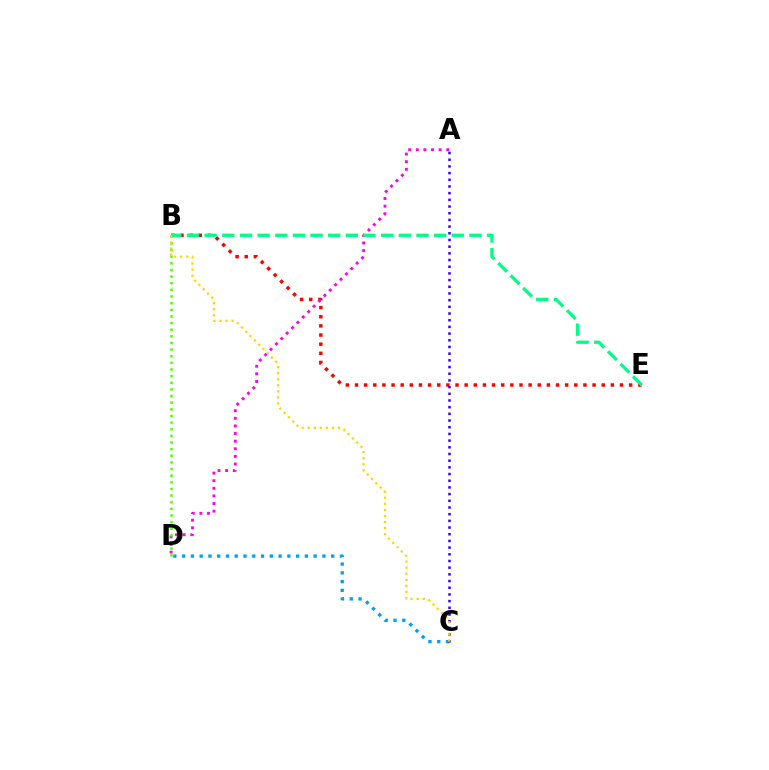{('B', 'E'): [{'color': '#ff0000', 'line_style': 'dotted', 'thickness': 2.48}, {'color': '#00ff86', 'line_style': 'dashed', 'thickness': 2.4}], ('A', 'D'): [{'color': '#ff00ed', 'line_style': 'dotted', 'thickness': 2.07}], ('C', 'D'): [{'color': '#009eff', 'line_style': 'dotted', 'thickness': 2.38}], ('B', 'D'): [{'color': '#4fff00', 'line_style': 'dotted', 'thickness': 1.8}], ('A', 'C'): [{'color': '#3700ff', 'line_style': 'dotted', 'thickness': 1.82}], ('B', 'C'): [{'color': '#ffd500', 'line_style': 'dotted', 'thickness': 1.65}]}